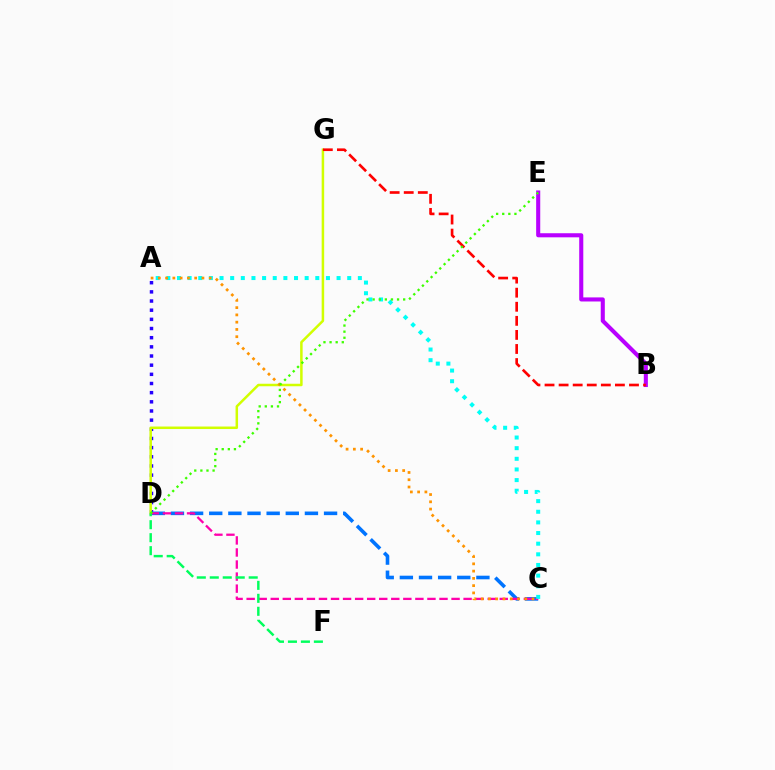{('B', 'E'): [{'color': '#b900ff', 'line_style': 'solid', 'thickness': 2.94}], ('A', 'D'): [{'color': '#2500ff', 'line_style': 'dotted', 'thickness': 2.49}], ('C', 'D'): [{'color': '#0074ff', 'line_style': 'dashed', 'thickness': 2.6}, {'color': '#ff00ac', 'line_style': 'dashed', 'thickness': 1.64}], ('D', 'G'): [{'color': '#d1ff00', 'line_style': 'solid', 'thickness': 1.8}], ('A', 'C'): [{'color': '#00fff6', 'line_style': 'dotted', 'thickness': 2.89}, {'color': '#ff9400', 'line_style': 'dotted', 'thickness': 1.97}], ('D', 'F'): [{'color': '#00ff5c', 'line_style': 'dashed', 'thickness': 1.76}], ('B', 'G'): [{'color': '#ff0000', 'line_style': 'dashed', 'thickness': 1.91}], ('D', 'E'): [{'color': '#3dff00', 'line_style': 'dotted', 'thickness': 1.66}]}